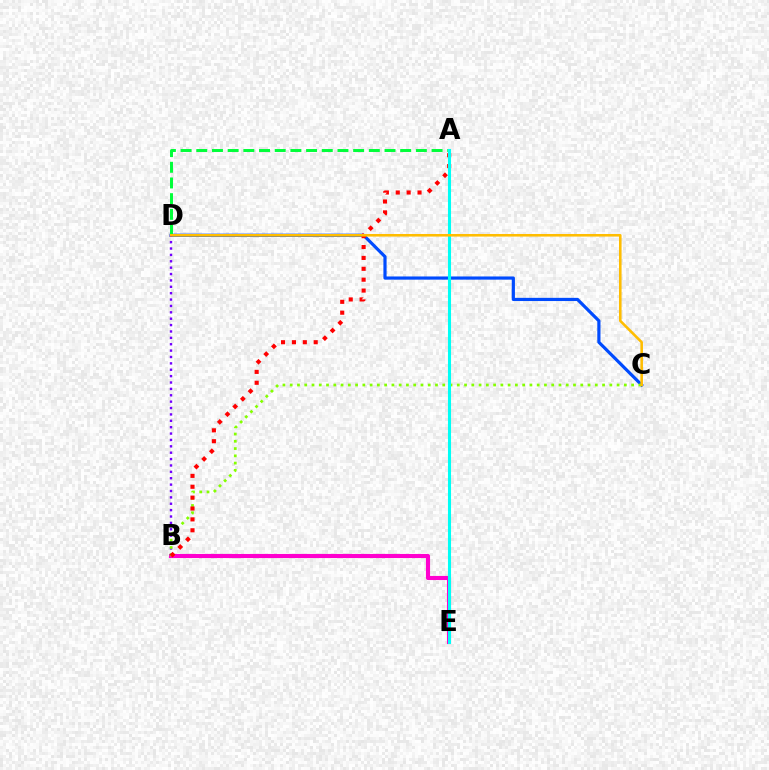{('C', 'D'): [{'color': '#004bff', 'line_style': 'solid', 'thickness': 2.29}, {'color': '#ffbd00', 'line_style': 'solid', 'thickness': 1.86}], ('B', 'E'): [{'color': '#ff00cf', 'line_style': 'solid', 'thickness': 2.96}], ('B', 'D'): [{'color': '#7200ff', 'line_style': 'dotted', 'thickness': 1.73}], ('A', 'D'): [{'color': '#00ff39', 'line_style': 'dashed', 'thickness': 2.13}], ('B', 'C'): [{'color': '#84ff00', 'line_style': 'dotted', 'thickness': 1.97}], ('A', 'B'): [{'color': '#ff0000', 'line_style': 'dotted', 'thickness': 2.96}], ('A', 'E'): [{'color': '#00fff6', 'line_style': 'solid', 'thickness': 2.21}]}